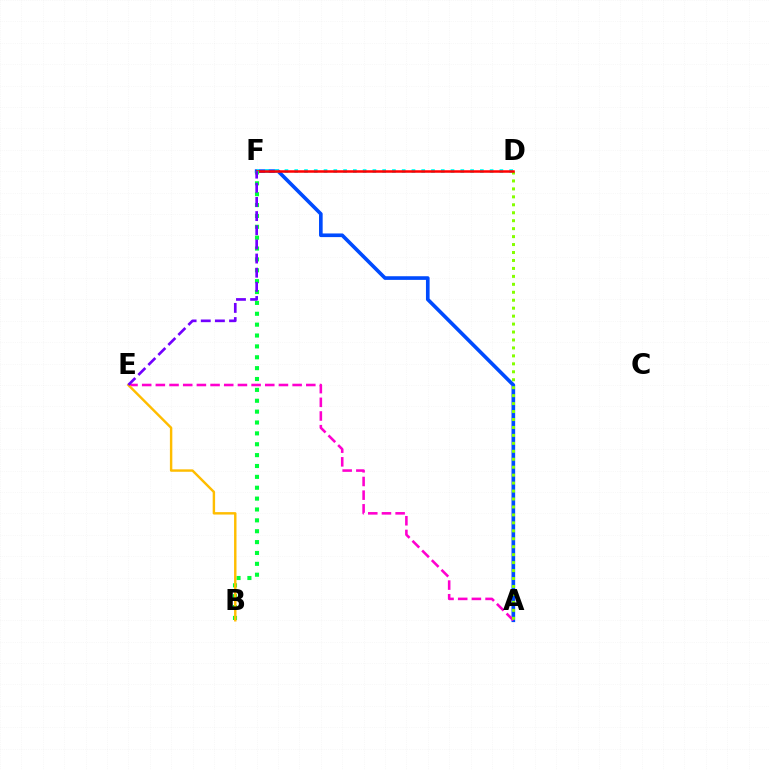{('A', 'F'): [{'color': '#004bff', 'line_style': 'solid', 'thickness': 2.63}], ('D', 'F'): [{'color': '#00fff6', 'line_style': 'dotted', 'thickness': 2.65}, {'color': '#ff0000', 'line_style': 'solid', 'thickness': 1.8}], ('A', 'E'): [{'color': '#ff00cf', 'line_style': 'dashed', 'thickness': 1.86}], ('A', 'D'): [{'color': '#84ff00', 'line_style': 'dotted', 'thickness': 2.16}], ('B', 'F'): [{'color': '#00ff39', 'line_style': 'dotted', 'thickness': 2.95}], ('B', 'E'): [{'color': '#ffbd00', 'line_style': 'solid', 'thickness': 1.75}], ('E', 'F'): [{'color': '#7200ff', 'line_style': 'dashed', 'thickness': 1.92}]}